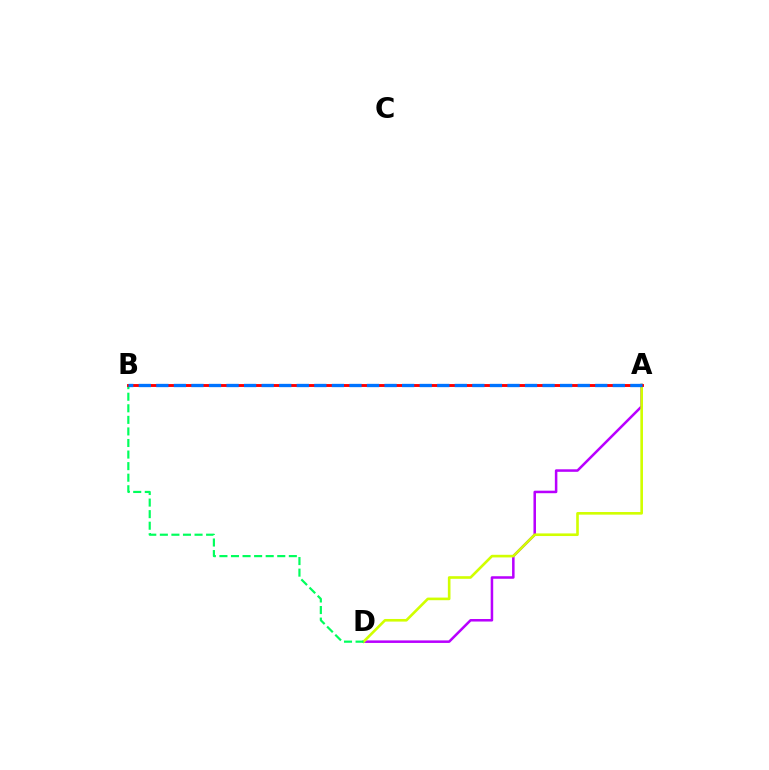{('A', 'D'): [{'color': '#b900ff', 'line_style': 'solid', 'thickness': 1.82}, {'color': '#d1ff00', 'line_style': 'solid', 'thickness': 1.89}], ('B', 'D'): [{'color': '#00ff5c', 'line_style': 'dashed', 'thickness': 1.57}], ('A', 'B'): [{'color': '#ff0000', 'line_style': 'solid', 'thickness': 2.08}, {'color': '#0074ff', 'line_style': 'dashed', 'thickness': 2.39}]}